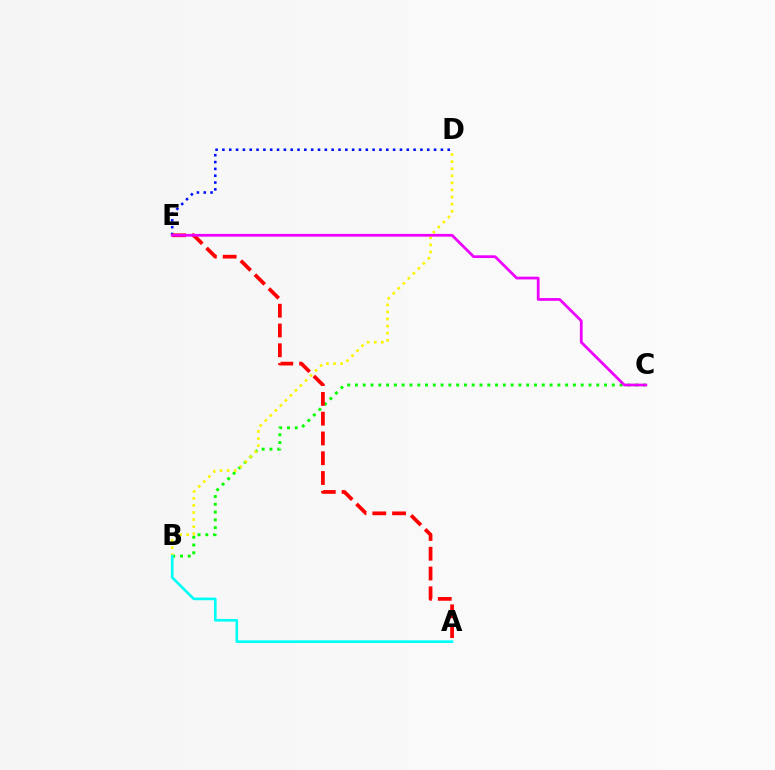{('B', 'C'): [{'color': '#08ff00', 'line_style': 'dotted', 'thickness': 2.11}], ('D', 'E'): [{'color': '#0010ff', 'line_style': 'dotted', 'thickness': 1.86}], ('A', 'E'): [{'color': '#ff0000', 'line_style': 'dashed', 'thickness': 2.69}], ('B', 'D'): [{'color': '#fcf500', 'line_style': 'dotted', 'thickness': 1.93}], ('C', 'E'): [{'color': '#ee00ff', 'line_style': 'solid', 'thickness': 1.98}], ('A', 'B'): [{'color': '#00fff6', 'line_style': 'solid', 'thickness': 1.91}]}